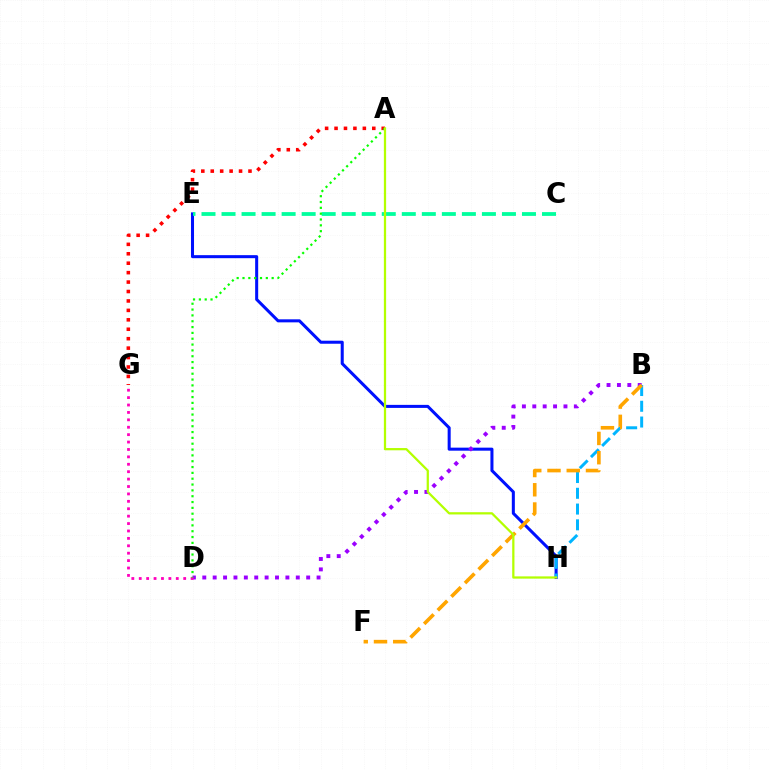{('E', 'H'): [{'color': '#0010ff', 'line_style': 'solid', 'thickness': 2.19}], ('B', 'D'): [{'color': '#9b00ff', 'line_style': 'dotted', 'thickness': 2.82}], ('D', 'G'): [{'color': '#ff00bd', 'line_style': 'dotted', 'thickness': 2.01}], ('A', 'G'): [{'color': '#ff0000', 'line_style': 'dotted', 'thickness': 2.56}], ('C', 'E'): [{'color': '#00ff9d', 'line_style': 'dashed', 'thickness': 2.72}], ('B', 'H'): [{'color': '#00b5ff', 'line_style': 'dashed', 'thickness': 2.14}], ('A', 'D'): [{'color': '#08ff00', 'line_style': 'dotted', 'thickness': 1.58}], ('B', 'F'): [{'color': '#ffa500', 'line_style': 'dashed', 'thickness': 2.61}], ('A', 'H'): [{'color': '#b3ff00', 'line_style': 'solid', 'thickness': 1.62}]}